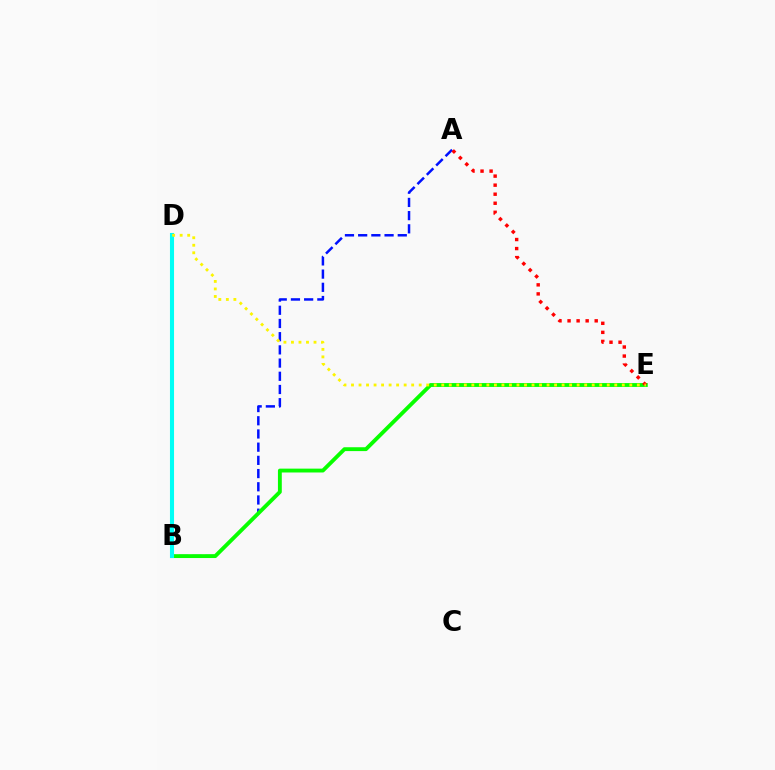{('A', 'B'): [{'color': '#0010ff', 'line_style': 'dashed', 'thickness': 1.79}], ('B', 'D'): [{'color': '#ee00ff', 'line_style': 'dotted', 'thickness': 2.69}, {'color': '#00fff6', 'line_style': 'solid', 'thickness': 2.94}], ('B', 'E'): [{'color': '#08ff00', 'line_style': 'solid', 'thickness': 2.77}], ('A', 'E'): [{'color': '#ff0000', 'line_style': 'dotted', 'thickness': 2.46}], ('D', 'E'): [{'color': '#fcf500', 'line_style': 'dotted', 'thickness': 2.04}]}